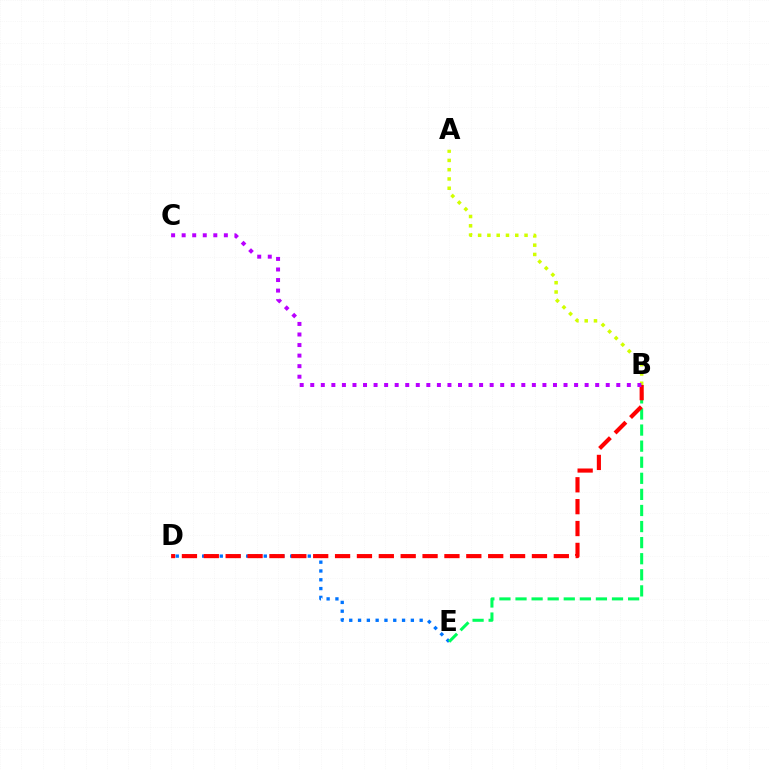{('A', 'B'): [{'color': '#d1ff00', 'line_style': 'dotted', 'thickness': 2.52}], ('D', 'E'): [{'color': '#0074ff', 'line_style': 'dotted', 'thickness': 2.39}], ('B', 'E'): [{'color': '#00ff5c', 'line_style': 'dashed', 'thickness': 2.18}], ('B', 'D'): [{'color': '#ff0000', 'line_style': 'dashed', 'thickness': 2.97}], ('B', 'C'): [{'color': '#b900ff', 'line_style': 'dotted', 'thickness': 2.87}]}